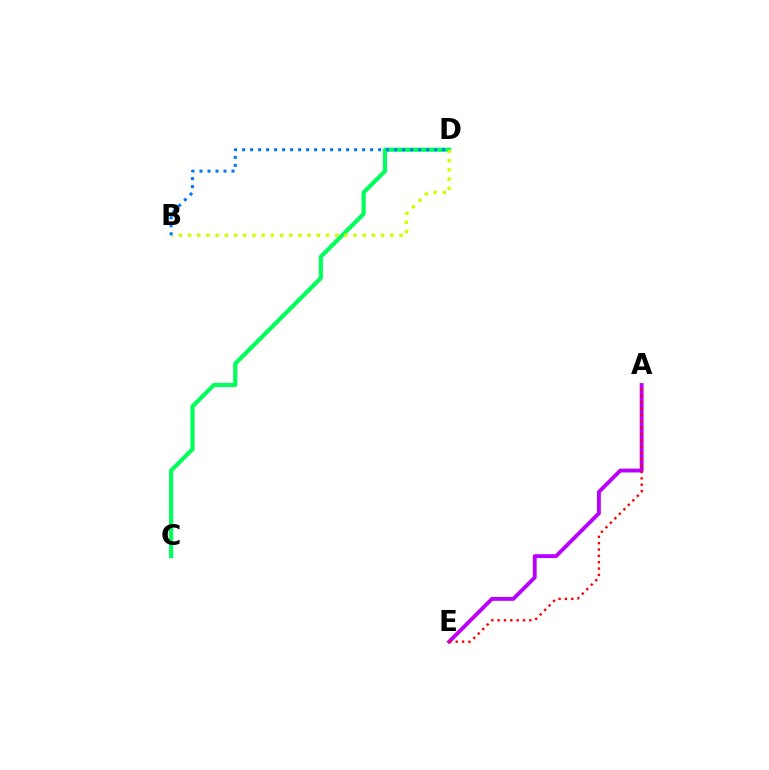{('C', 'D'): [{'color': '#00ff5c', 'line_style': 'solid', 'thickness': 2.98}], ('A', 'E'): [{'color': '#b900ff', 'line_style': 'solid', 'thickness': 2.79}, {'color': '#ff0000', 'line_style': 'dotted', 'thickness': 1.72}], ('B', 'D'): [{'color': '#d1ff00', 'line_style': 'dotted', 'thickness': 2.5}, {'color': '#0074ff', 'line_style': 'dotted', 'thickness': 2.17}]}